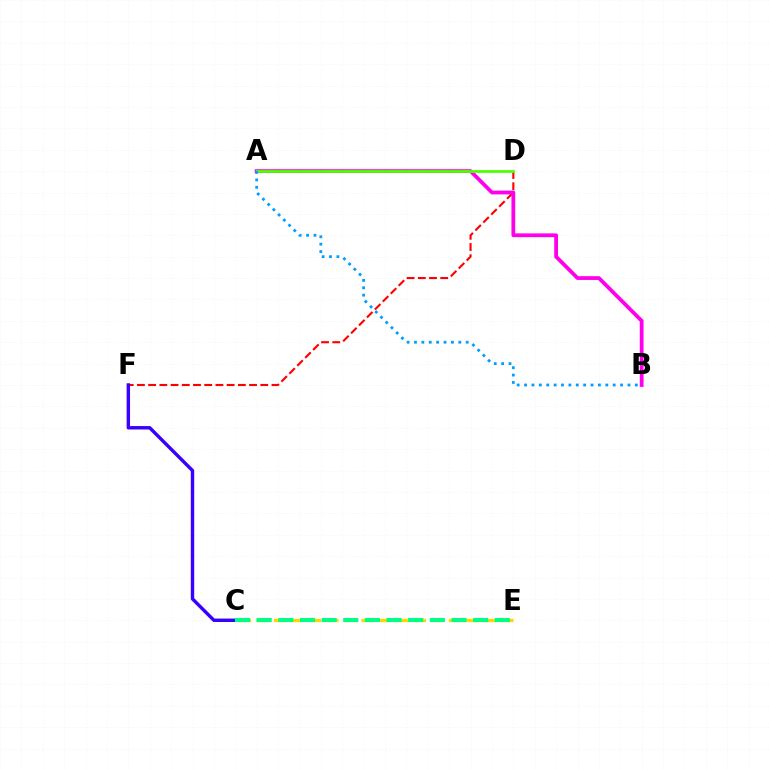{('D', 'F'): [{'color': '#ff0000', 'line_style': 'dashed', 'thickness': 1.52}], ('C', 'F'): [{'color': '#3700ff', 'line_style': 'solid', 'thickness': 2.46}], ('C', 'E'): [{'color': '#ffd500', 'line_style': 'dashed', 'thickness': 2.38}, {'color': '#00ff86', 'line_style': 'dashed', 'thickness': 2.94}], ('A', 'B'): [{'color': '#ff00ed', 'line_style': 'solid', 'thickness': 2.72}, {'color': '#009eff', 'line_style': 'dotted', 'thickness': 2.01}], ('A', 'D'): [{'color': '#4fff00', 'line_style': 'solid', 'thickness': 2.0}]}